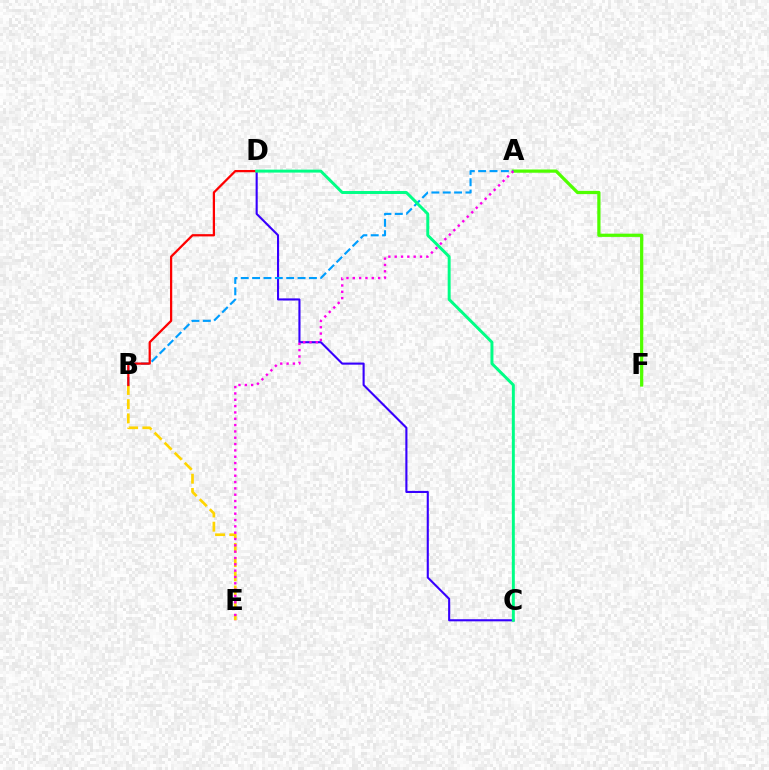{('A', 'F'): [{'color': '#4fff00', 'line_style': 'solid', 'thickness': 2.32}], ('B', 'E'): [{'color': '#ffd500', 'line_style': 'dashed', 'thickness': 1.93}], ('C', 'D'): [{'color': '#3700ff', 'line_style': 'solid', 'thickness': 1.51}, {'color': '#00ff86', 'line_style': 'solid', 'thickness': 2.13}], ('A', 'B'): [{'color': '#009eff', 'line_style': 'dashed', 'thickness': 1.54}], ('B', 'D'): [{'color': '#ff0000', 'line_style': 'solid', 'thickness': 1.62}], ('A', 'E'): [{'color': '#ff00ed', 'line_style': 'dotted', 'thickness': 1.72}]}